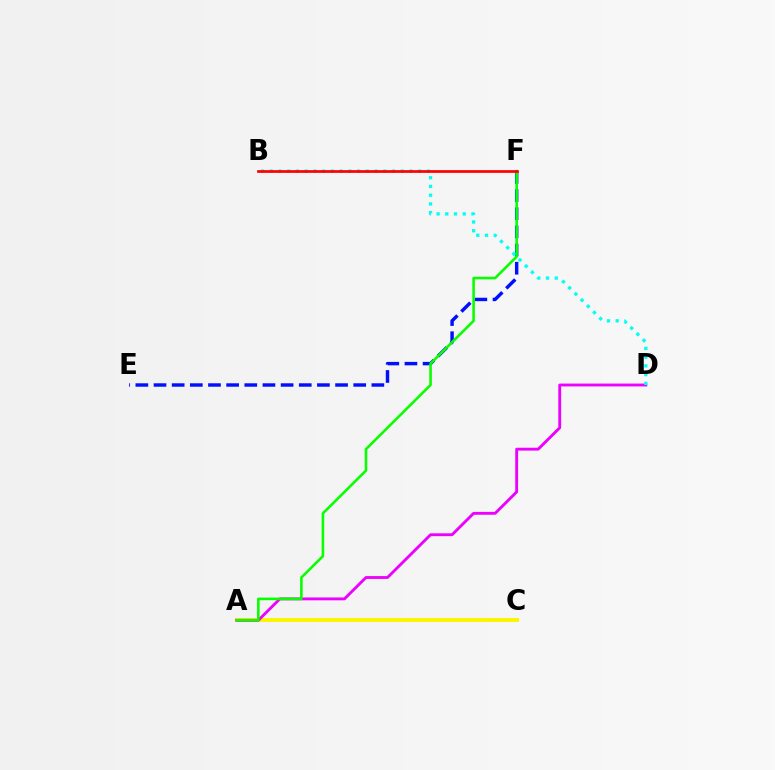{('A', 'C'): [{'color': '#fcf500', 'line_style': 'solid', 'thickness': 2.86}], ('A', 'D'): [{'color': '#ee00ff', 'line_style': 'solid', 'thickness': 2.06}], ('E', 'F'): [{'color': '#0010ff', 'line_style': 'dashed', 'thickness': 2.47}], ('A', 'F'): [{'color': '#08ff00', 'line_style': 'solid', 'thickness': 1.87}], ('B', 'D'): [{'color': '#00fff6', 'line_style': 'dotted', 'thickness': 2.37}], ('B', 'F'): [{'color': '#ff0000', 'line_style': 'solid', 'thickness': 1.95}]}